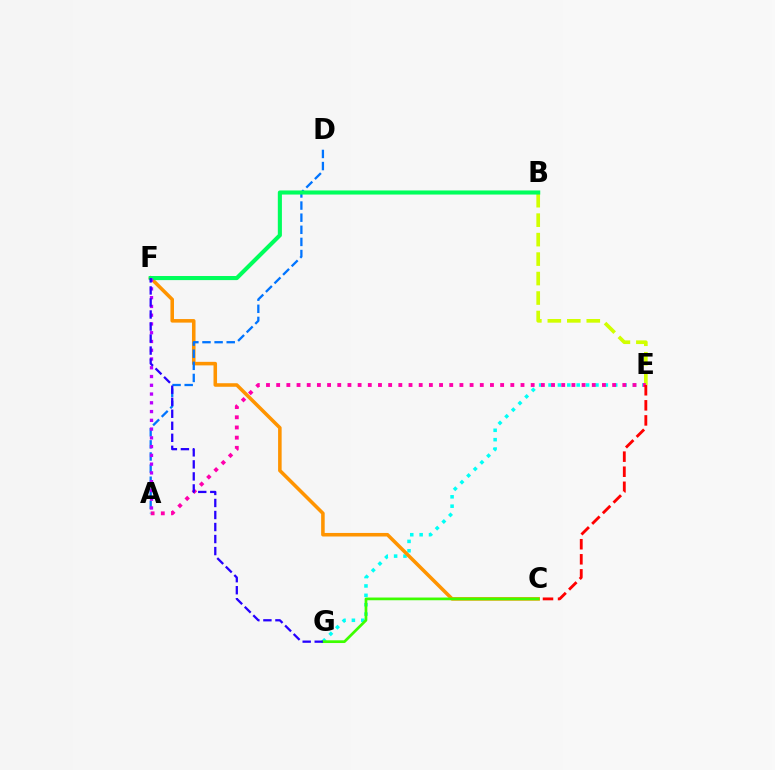{('E', 'G'): [{'color': '#00fff6', 'line_style': 'dotted', 'thickness': 2.55}], ('B', 'E'): [{'color': '#d1ff00', 'line_style': 'dashed', 'thickness': 2.65}], ('C', 'F'): [{'color': '#ff9400', 'line_style': 'solid', 'thickness': 2.56}], ('A', 'E'): [{'color': '#ff00ac', 'line_style': 'dotted', 'thickness': 2.77}], ('A', 'D'): [{'color': '#0074ff', 'line_style': 'dashed', 'thickness': 1.65}], ('C', 'G'): [{'color': '#3dff00', 'line_style': 'solid', 'thickness': 1.96}], ('B', 'F'): [{'color': '#00ff5c', 'line_style': 'solid', 'thickness': 2.95}], ('A', 'F'): [{'color': '#b900ff', 'line_style': 'dotted', 'thickness': 2.38}], ('C', 'E'): [{'color': '#ff0000', 'line_style': 'dashed', 'thickness': 2.05}], ('F', 'G'): [{'color': '#2500ff', 'line_style': 'dashed', 'thickness': 1.63}]}